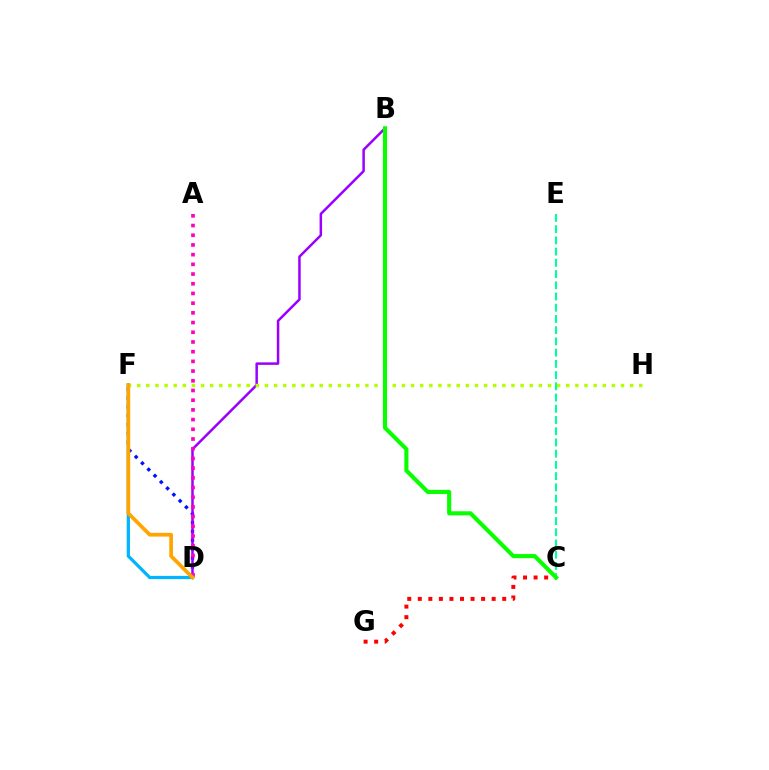{('D', 'F'): [{'color': '#0010ff', 'line_style': 'dotted', 'thickness': 2.41}, {'color': '#00b5ff', 'line_style': 'solid', 'thickness': 2.34}, {'color': '#ffa500', 'line_style': 'solid', 'thickness': 2.68}], ('C', 'E'): [{'color': '#00ff9d', 'line_style': 'dashed', 'thickness': 1.53}], ('B', 'D'): [{'color': '#9b00ff', 'line_style': 'solid', 'thickness': 1.8}], ('A', 'D'): [{'color': '#ff00bd', 'line_style': 'dotted', 'thickness': 2.64}], ('F', 'H'): [{'color': '#b3ff00', 'line_style': 'dotted', 'thickness': 2.48}], ('C', 'G'): [{'color': '#ff0000', 'line_style': 'dotted', 'thickness': 2.87}], ('B', 'C'): [{'color': '#08ff00', 'line_style': 'solid', 'thickness': 2.96}]}